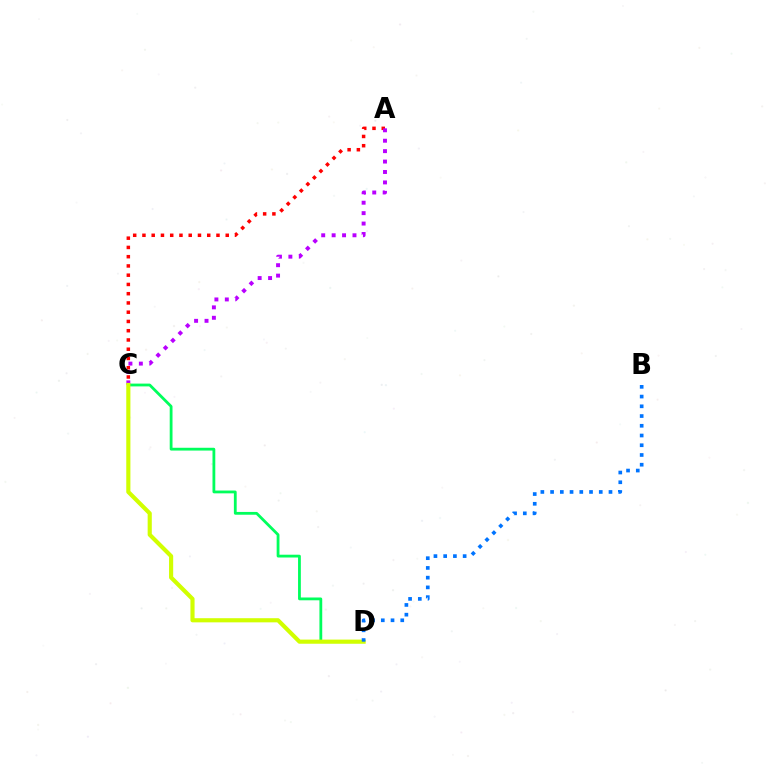{('A', 'C'): [{'color': '#ff0000', 'line_style': 'dotted', 'thickness': 2.51}, {'color': '#b900ff', 'line_style': 'dotted', 'thickness': 2.83}], ('C', 'D'): [{'color': '#00ff5c', 'line_style': 'solid', 'thickness': 2.01}, {'color': '#d1ff00', 'line_style': 'solid', 'thickness': 2.98}], ('B', 'D'): [{'color': '#0074ff', 'line_style': 'dotted', 'thickness': 2.64}]}